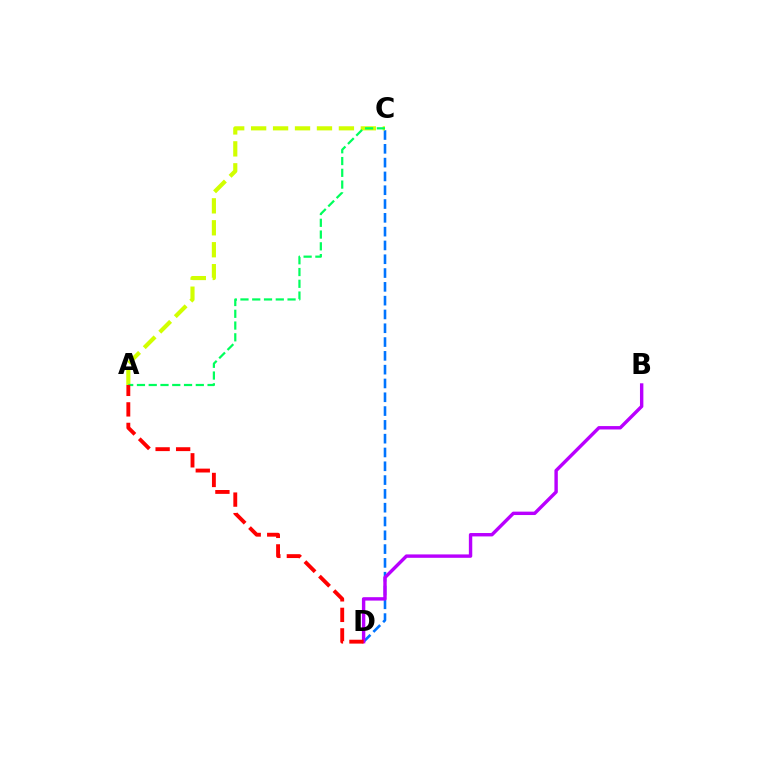{('C', 'D'): [{'color': '#0074ff', 'line_style': 'dashed', 'thickness': 1.88}], ('A', 'C'): [{'color': '#d1ff00', 'line_style': 'dashed', 'thickness': 2.98}, {'color': '#00ff5c', 'line_style': 'dashed', 'thickness': 1.6}], ('B', 'D'): [{'color': '#b900ff', 'line_style': 'solid', 'thickness': 2.45}], ('A', 'D'): [{'color': '#ff0000', 'line_style': 'dashed', 'thickness': 2.79}]}